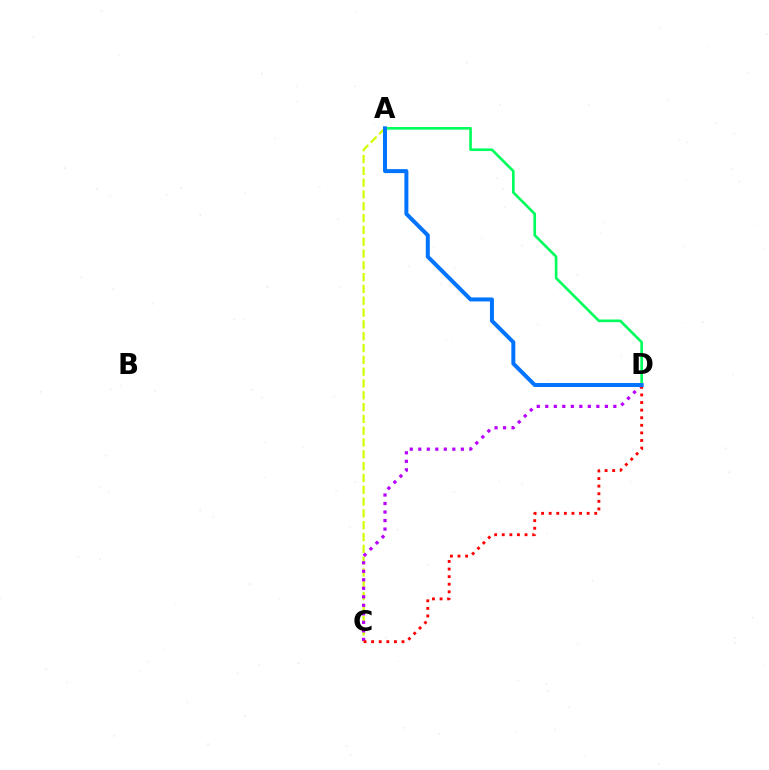{('A', 'C'): [{'color': '#d1ff00', 'line_style': 'dashed', 'thickness': 1.6}], ('C', 'D'): [{'color': '#b900ff', 'line_style': 'dotted', 'thickness': 2.31}, {'color': '#ff0000', 'line_style': 'dotted', 'thickness': 2.06}], ('A', 'D'): [{'color': '#00ff5c', 'line_style': 'solid', 'thickness': 1.91}, {'color': '#0074ff', 'line_style': 'solid', 'thickness': 2.87}]}